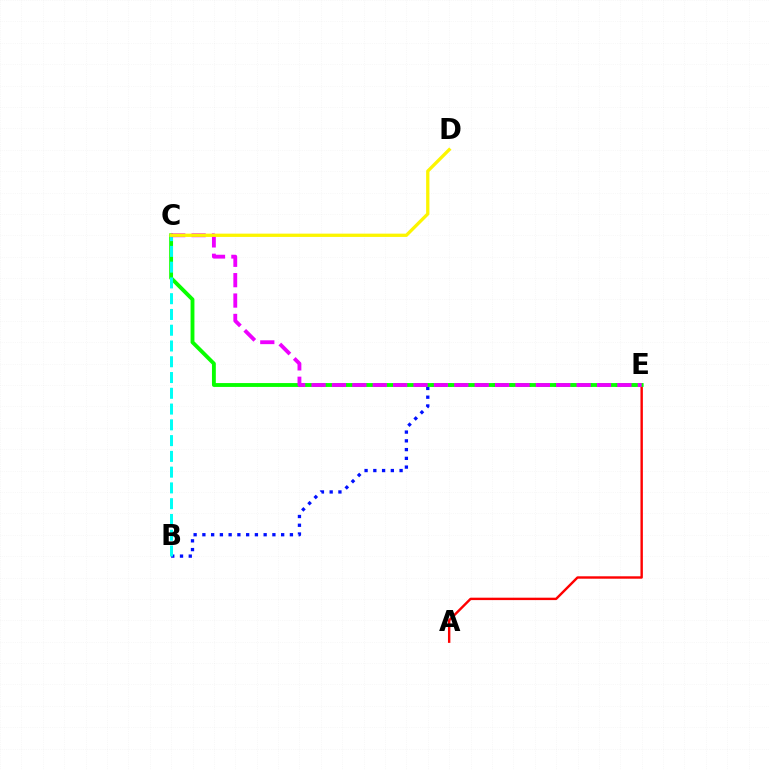{('A', 'E'): [{'color': '#ff0000', 'line_style': 'solid', 'thickness': 1.73}], ('B', 'E'): [{'color': '#0010ff', 'line_style': 'dotted', 'thickness': 2.38}], ('C', 'E'): [{'color': '#08ff00', 'line_style': 'solid', 'thickness': 2.78}, {'color': '#ee00ff', 'line_style': 'dashed', 'thickness': 2.77}], ('B', 'C'): [{'color': '#00fff6', 'line_style': 'dashed', 'thickness': 2.14}], ('C', 'D'): [{'color': '#fcf500', 'line_style': 'solid', 'thickness': 2.36}]}